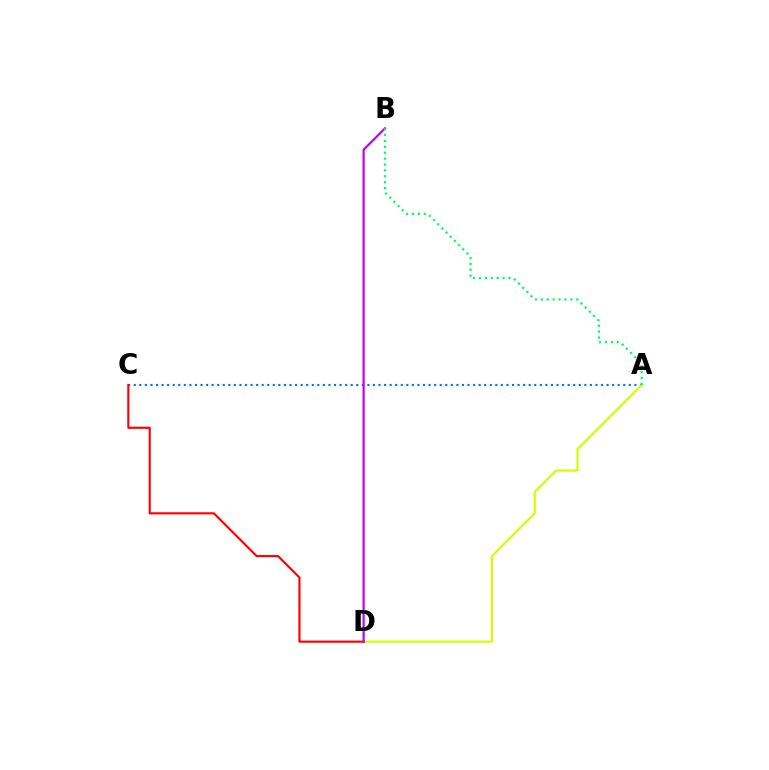{('A', 'C'): [{'color': '#0074ff', 'line_style': 'dotted', 'thickness': 1.51}], ('A', 'D'): [{'color': '#d1ff00', 'line_style': 'solid', 'thickness': 1.56}], ('C', 'D'): [{'color': '#ff0000', 'line_style': 'solid', 'thickness': 1.54}], ('B', 'D'): [{'color': '#b900ff', 'line_style': 'solid', 'thickness': 1.56}], ('A', 'B'): [{'color': '#00ff5c', 'line_style': 'dotted', 'thickness': 1.6}]}